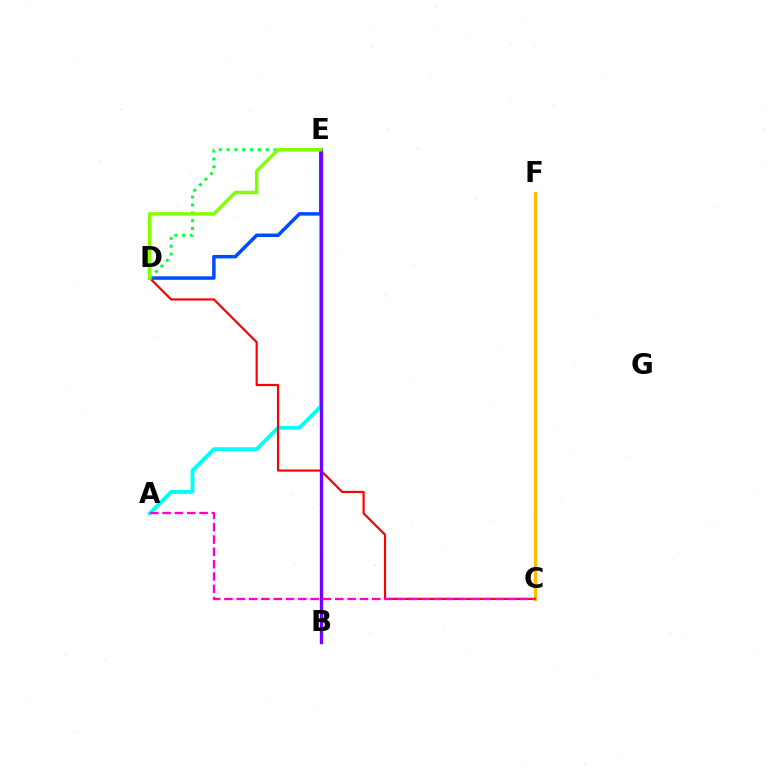{('C', 'F'): [{'color': '#ffbd00', 'line_style': 'solid', 'thickness': 2.39}], ('A', 'E'): [{'color': '#00fff6', 'line_style': 'solid', 'thickness': 2.75}], ('D', 'E'): [{'color': '#004bff', 'line_style': 'solid', 'thickness': 2.51}, {'color': '#00ff39', 'line_style': 'dotted', 'thickness': 2.13}, {'color': '#84ff00', 'line_style': 'solid', 'thickness': 2.52}], ('C', 'D'): [{'color': '#ff0000', 'line_style': 'solid', 'thickness': 1.58}], ('B', 'E'): [{'color': '#7200ff', 'line_style': 'solid', 'thickness': 2.4}], ('A', 'C'): [{'color': '#ff00cf', 'line_style': 'dashed', 'thickness': 1.67}]}